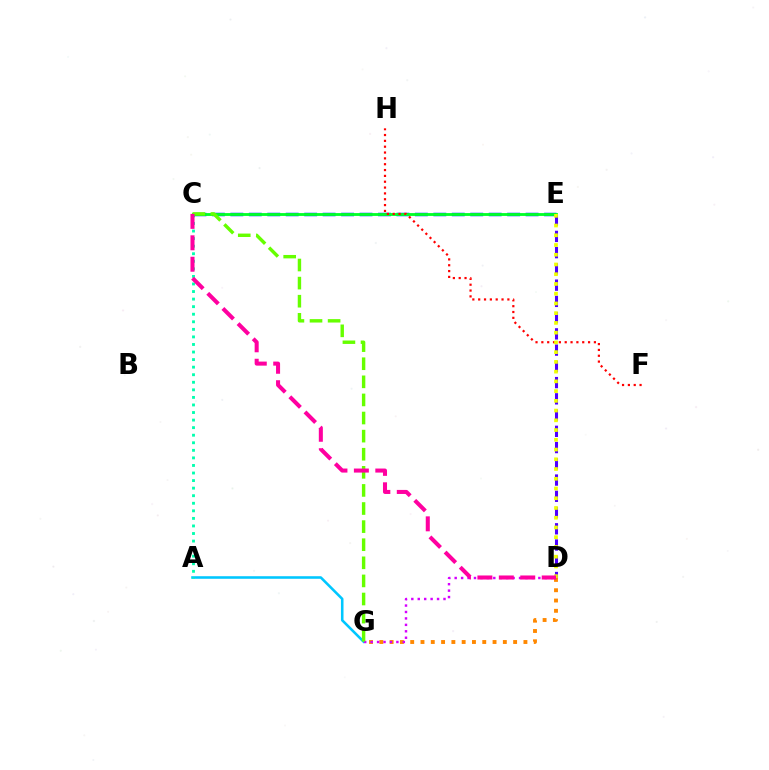{('A', 'G'): [{'color': '#00c7ff', 'line_style': 'solid', 'thickness': 1.85}], ('A', 'C'): [{'color': '#00ffaf', 'line_style': 'dotted', 'thickness': 2.05}], ('D', 'E'): [{'color': '#4f00ff', 'line_style': 'dashed', 'thickness': 2.21}, {'color': '#eeff00', 'line_style': 'dotted', 'thickness': 2.65}], ('D', 'G'): [{'color': '#ff8800', 'line_style': 'dotted', 'thickness': 2.8}, {'color': '#d600ff', 'line_style': 'dotted', 'thickness': 1.75}], ('C', 'E'): [{'color': '#003fff', 'line_style': 'dashed', 'thickness': 2.51}, {'color': '#00ff27', 'line_style': 'solid', 'thickness': 2.04}], ('F', 'H'): [{'color': '#ff0000', 'line_style': 'dotted', 'thickness': 1.59}], ('C', 'G'): [{'color': '#66ff00', 'line_style': 'dashed', 'thickness': 2.46}], ('C', 'D'): [{'color': '#ff00a0', 'line_style': 'dashed', 'thickness': 2.91}]}